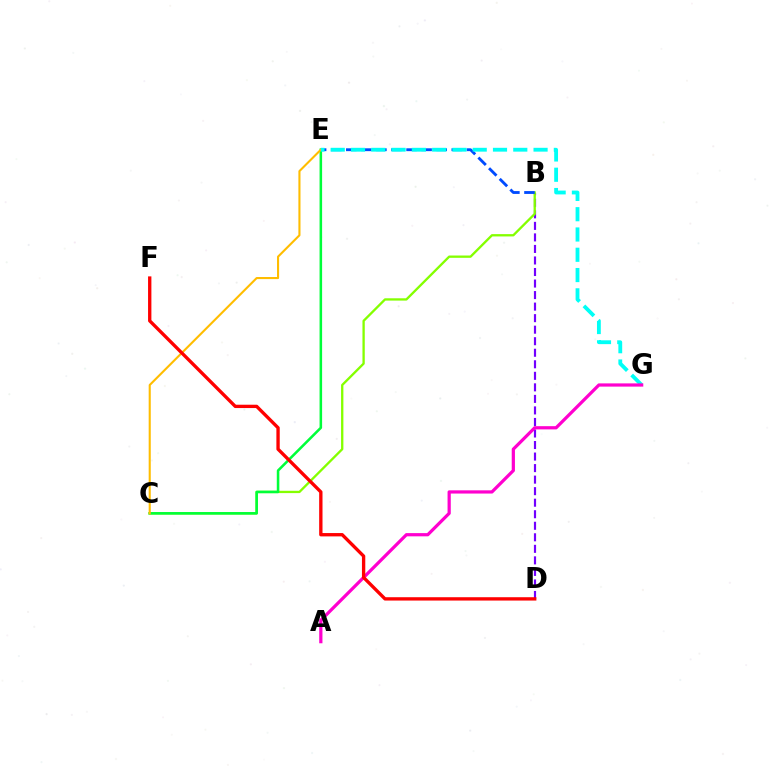{('B', 'D'): [{'color': '#7200ff', 'line_style': 'dashed', 'thickness': 1.57}], ('B', 'C'): [{'color': '#84ff00', 'line_style': 'solid', 'thickness': 1.67}], ('C', 'E'): [{'color': '#00ff39', 'line_style': 'solid', 'thickness': 1.84}, {'color': '#ffbd00', 'line_style': 'solid', 'thickness': 1.51}], ('B', 'E'): [{'color': '#004bff', 'line_style': 'dashed', 'thickness': 2.05}], ('E', 'G'): [{'color': '#00fff6', 'line_style': 'dashed', 'thickness': 2.76}], ('A', 'G'): [{'color': '#ff00cf', 'line_style': 'solid', 'thickness': 2.32}], ('D', 'F'): [{'color': '#ff0000', 'line_style': 'solid', 'thickness': 2.4}]}